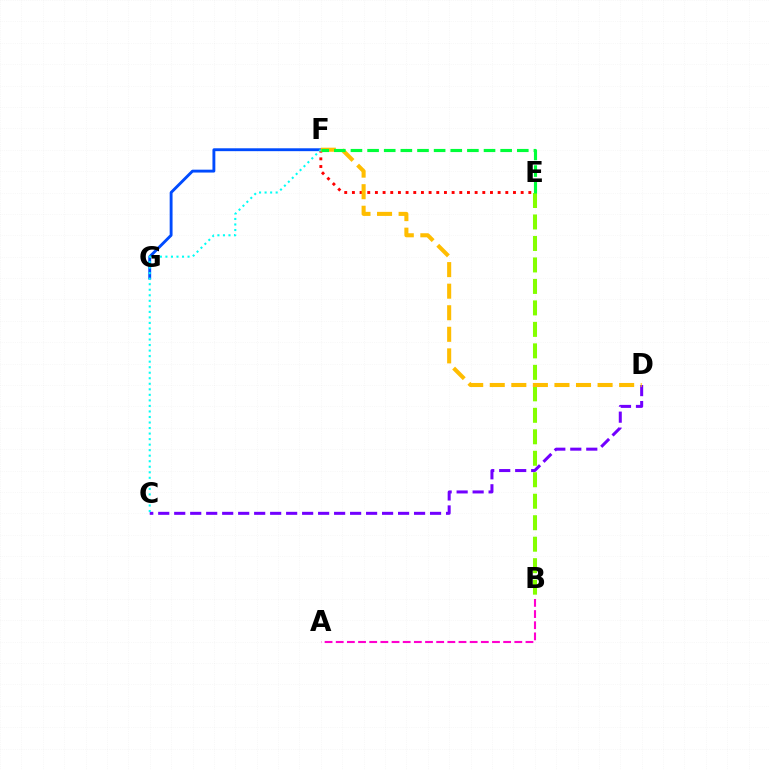{('B', 'E'): [{'color': '#84ff00', 'line_style': 'dashed', 'thickness': 2.92}], ('A', 'B'): [{'color': '#ff00cf', 'line_style': 'dashed', 'thickness': 1.52}], ('F', 'G'): [{'color': '#004bff', 'line_style': 'solid', 'thickness': 2.07}], ('C', 'D'): [{'color': '#7200ff', 'line_style': 'dashed', 'thickness': 2.17}], ('E', 'F'): [{'color': '#ff0000', 'line_style': 'dotted', 'thickness': 2.08}, {'color': '#00ff39', 'line_style': 'dashed', 'thickness': 2.26}], ('C', 'F'): [{'color': '#00fff6', 'line_style': 'dotted', 'thickness': 1.5}], ('D', 'F'): [{'color': '#ffbd00', 'line_style': 'dashed', 'thickness': 2.93}]}